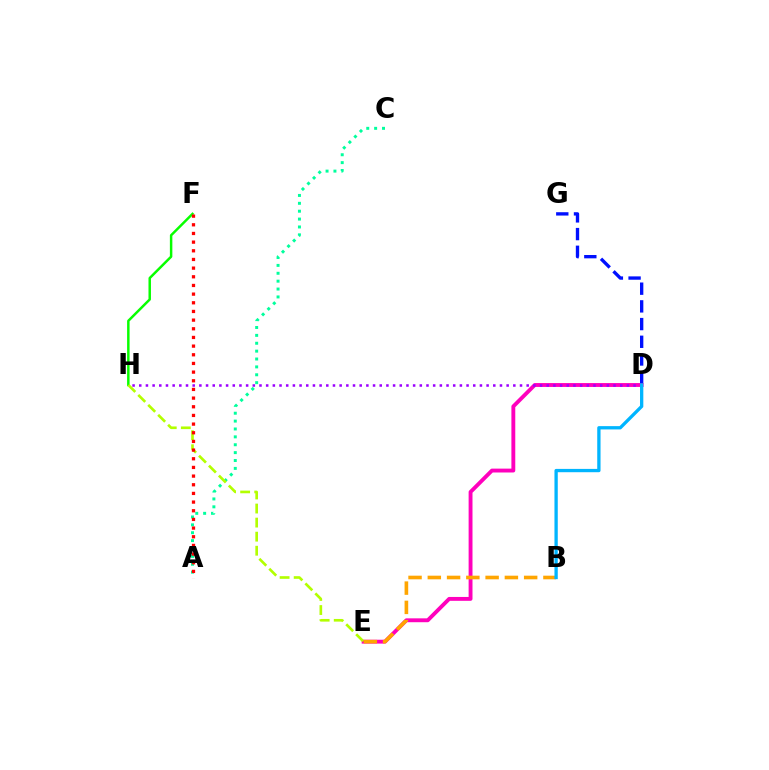{('F', 'H'): [{'color': '#08ff00', 'line_style': 'solid', 'thickness': 1.78}], ('D', 'E'): [{'color': '#ff00bd', 'line_style': 'solid', 'thickness': 2.79}], ('A', 'C'): [{'color': '#00ff9d', 'line_style': 'dotted', 'thickness': 2.14}], ('D', 'G'): [{'color': '#0010ff', 'line_style': 'dashed', 'thickness': 2.41}], ('E', 'H'): [{'color': '#b3ff00', 'line_style': 'dashed', 'thickness': 1.91}], ('A', 'F'): [{'color': '#ff0000', 'line_style': 'dotted', 'thickness': 2.35}], ('B', 'E'): [{'color': '#ffa500', 'line_style': 'dashed', 'thickness': 2.62}], ('D', 'H'): [{'color': '#9b00ff', 'line_style': 'dotted', 'thickness': 1.81}], ('B', 'D'): [{'color': '#00b5ff', 'line_style': 'solid', 'thickness': 2.38}]}